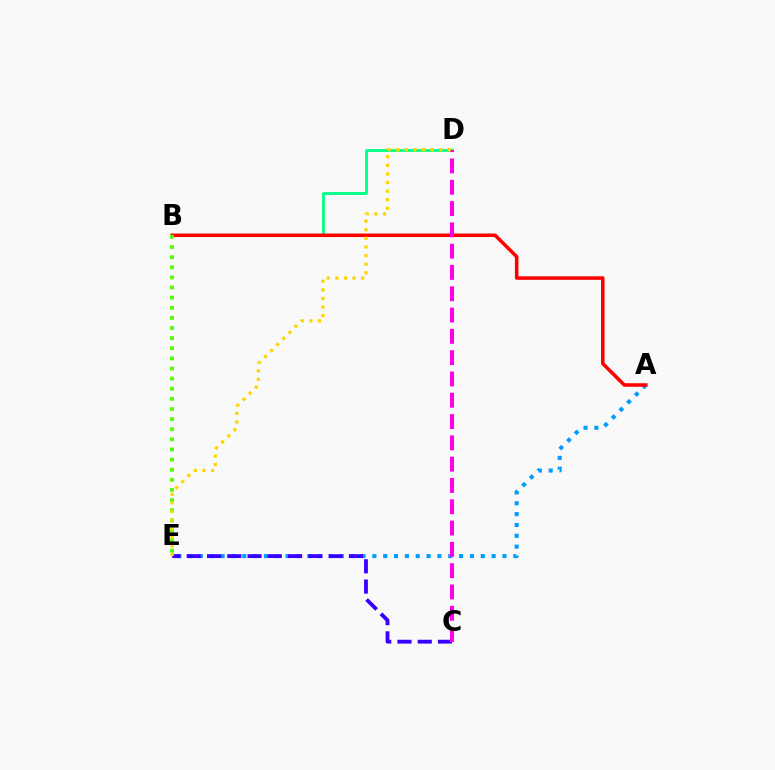{('A', 'E'): [{'color': '#009eff', 'line_style': 'dotted', 'thickness': 2.95}], ('C', 'E'): [{'color': '#3700ff', 'line_style': 'dashed', 'thickness': 2.75}], ('B', 'D'): [{'color': '#00ff86', 'line_style': 'solid', 'thickness': 2.03}], ('A', 'B'): [{'color': '#ff0000', 'line_style': 'solid', 'thickness': 2.54}], ('C', 'D'): [{'color': '#ff00ed', 'line_style': 'dashed', 'thickness': 2.89}], ('B', 'E'): [{'color': '#4fff00', 'line_style': 'dotted', 'thickness': 2.75}], ('D', 'E'): [{'color': '#ffd500', 'line_style': 'dotted', 'thickness': 2.34}]}